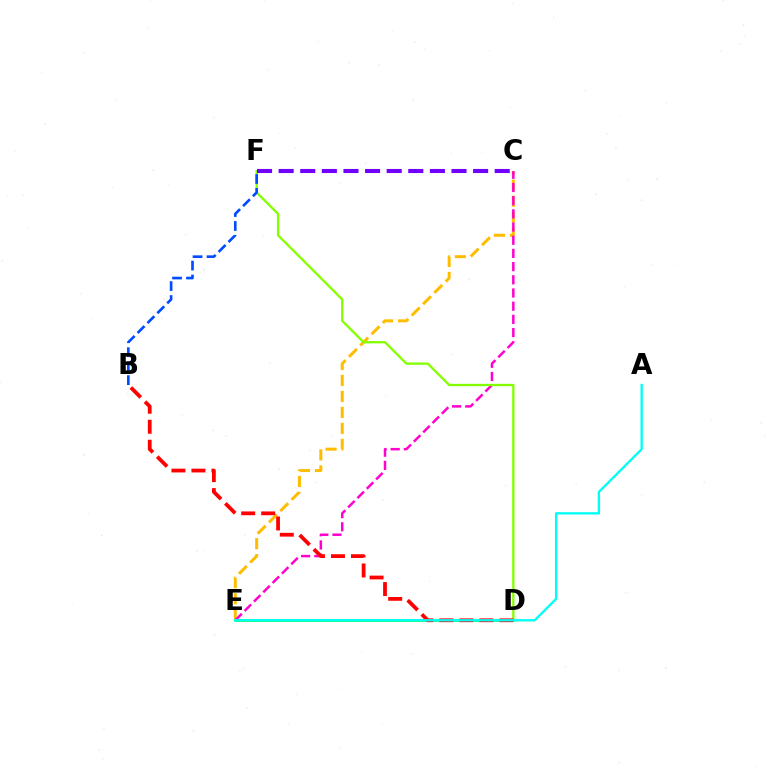{('C', 'E'): [{'color': '#ffbd00', 'line_style': 'dashed', 'thickness': 2.17}, {'color': '#ff00cf', 'line_style': 'dashed', 'thickness': 1.79}], ('D', 'F'): [{'color': '#84ff00', 'line_style': 'solid', 'thickness': 1.67}], ('D', 'E'): [{'color': '#00ff39', 'line_style': 'solid', 'thickness': 1.9}], ('C', 'F'): [{'color': '#7200ff', 'line_style': 'dashed', 'thickness': 2.94}], ('B', 'D'): [{'color': '#ff0000', 'line_style': 'dashed', 'thickness': 2.72}], ('A', 'E'): [{'color': '#00fff6', 'line_style': 'solid', 'thickness': 1.68}], ('B', 'F'): [{'color': '#004bff', 'line_style': 'dashed', 'thickness': 1.9}]}